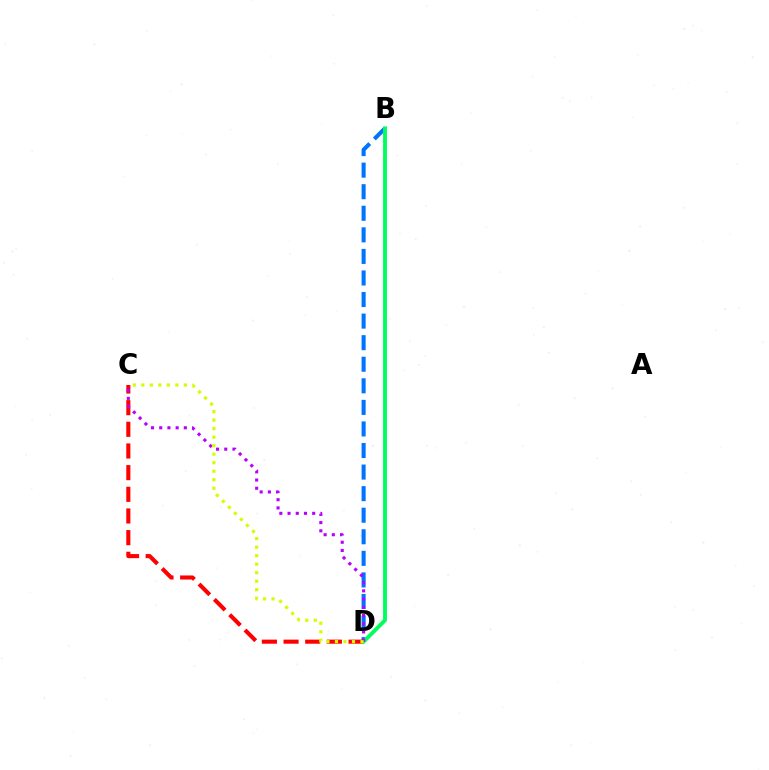{('C', 'D'): [{'color': '#ff0000', 'line_style': 'dashed', 'thickness': 2.94}, {'color': '#b900ff', 'line_style': 'dotted', 'thickness': 2.23}, {'color': '#d1ff00', 'line_style': 'dotted', 'thickness': 2.31}], ('B', 'D'): [{'color': '#0074ff', 'line_style': 'dashed', 'thickness': 2.93}, {'color': '#00ff5c', 'line_style': 'solid', 'thickness': 2.8}]}